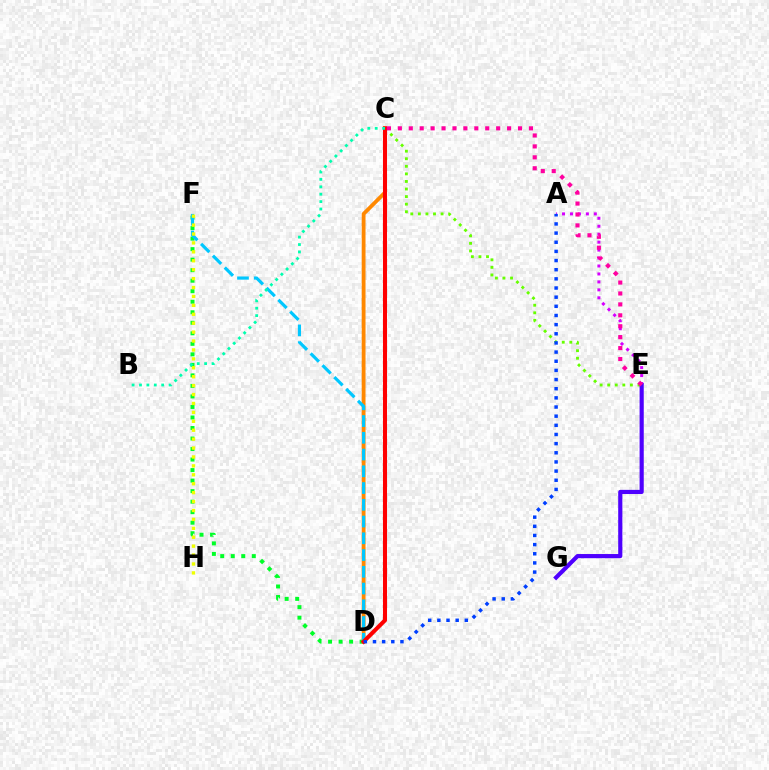{('D', 'F'): [{'color': '#00ff27', 'line_style': 'dotted', 'thickness': 2.86}, {'color': '#00c7ff', 'line_style': 'dashed', 'thickness': 2.28}], ('C', 'D'): [{'color': '#ff8800', 'line_style': 'solid', 'thickness': 2.74}, {'color': '#ff0000', 'line_style': 'solid', 'thickness': 2.92}], ('A', 'E'): [{'color': '#d600ff', 'line_style': 'dotted', 'thickness': 2.16}], ('C', 'E'): [{'color': '#66ff00', 'line_style': 'dotted', 'thickness': 2.06}, {'color': '#ff00a0', 'line_style': 'dotted', 'thickness': 2.97}], ('F', 'H'): [{'color': '#eeff00', 'line_style': 'dotted', 'thickness': 2.42}], ('E', 'G'): [{'color': '#4f00ff', 'line_style': 'solid', 'thickness': 2.99}], ('B', 'C'): [{'color': '#00ffaf', 'line_style': 'dotted', 'thickness': 2.01}], ('A', 'D'): [{'color': '#003fff', 'line_style': 'dotted', 'thickness': 2.49}]}